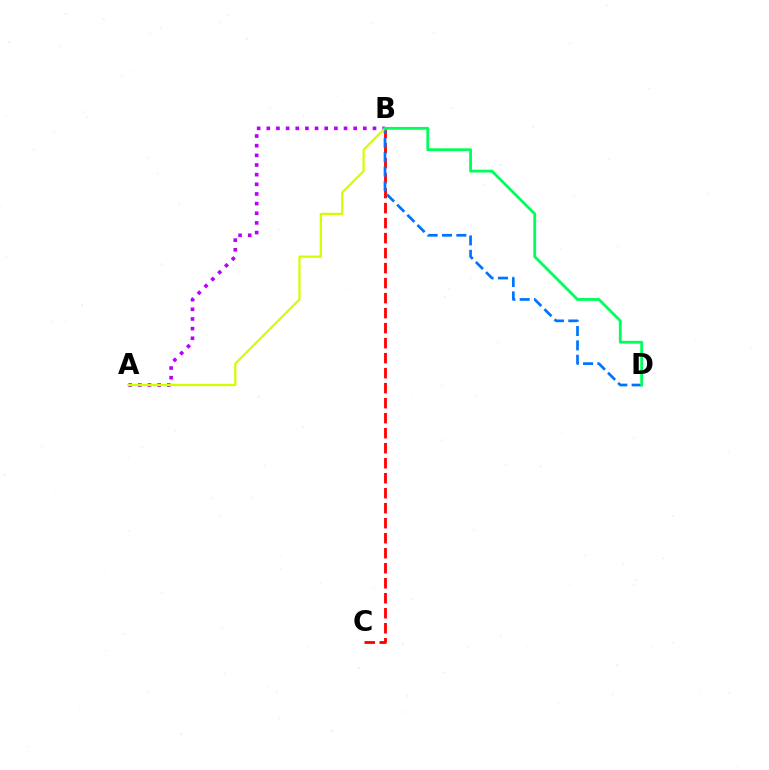{('B', 'C'): [{'color': '#ff0000', 'line_style': 'dashed', 'thickness': 2.04}], ('B', 'D'): [{'color': '#0074ff', 'line_style': 'dashed', 'thickness': 1.95}, {'color': '#00ff5c', 'line_style': 'solid', 'thickness': 2.04}], ('A', 'B'): [{'color': '#b900ff', 'line_style': 'dotted', 'thickness': 2.62}, {'color': '#d1ff00', 'line_style': 'solid', 'thickness': 1.61}]}